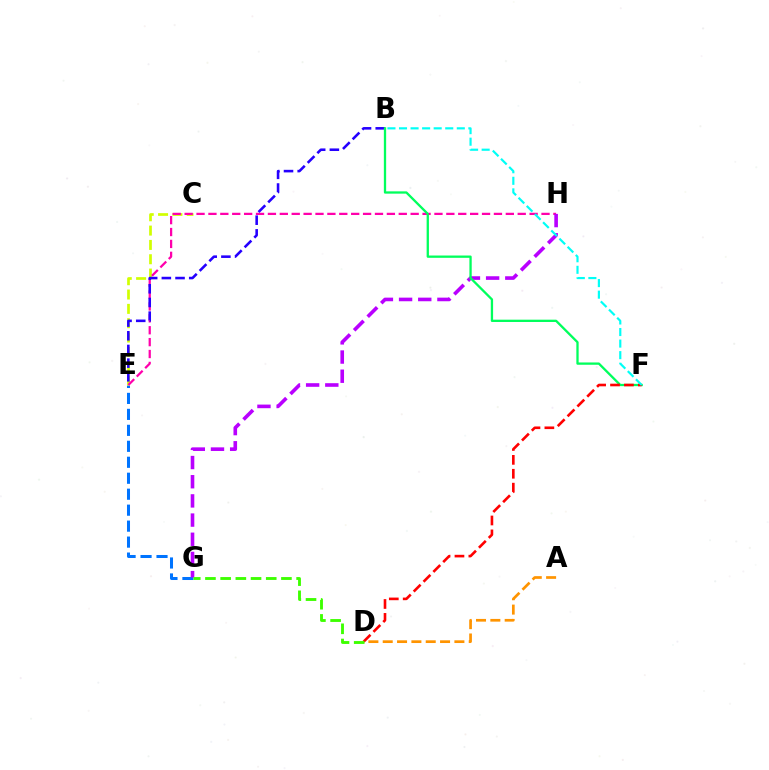{('E', 'G'): [{'color': '#0074ff', 'line_style': 'dashed', 'thickness': 2.17}], ('C', 'E'): [{'color': '#d1ff00', 'line_style': 'dashed', 'thickness': 1.95}], ('E', 'H'): [{'color': '#ff00ac', 'line_style': 'dashed', 'thickness': 1.62}], ('G', 'H'): [{'color': '#b900ff', 'line_style': 'dashed', 'thickness': 2.61}], ('B', 'E'): [{'color': '#2500ff', 'line_style': 'dashed', 'thickness': 1.86}], ('B', 'F'): [{'color': '#00ff5c', 'line_style': 'solid', 'thickness': 1.66}, {'color': '#00fff6', 'line_style': 'dashed', 'thickness': 1.57}], ('D', 'F'): [{'color': '#ff0000', 'line_style': 'dashed', 'thickness': 1.89}], ('A', 'D'): [{'color': '#ff9400', 'line_style': 'dashed', 'thickness': 1.95}], ('D', 'G'): [{'color': '#3dff00', 'line_style': 'dashed', 'thickness': 2.06}]}